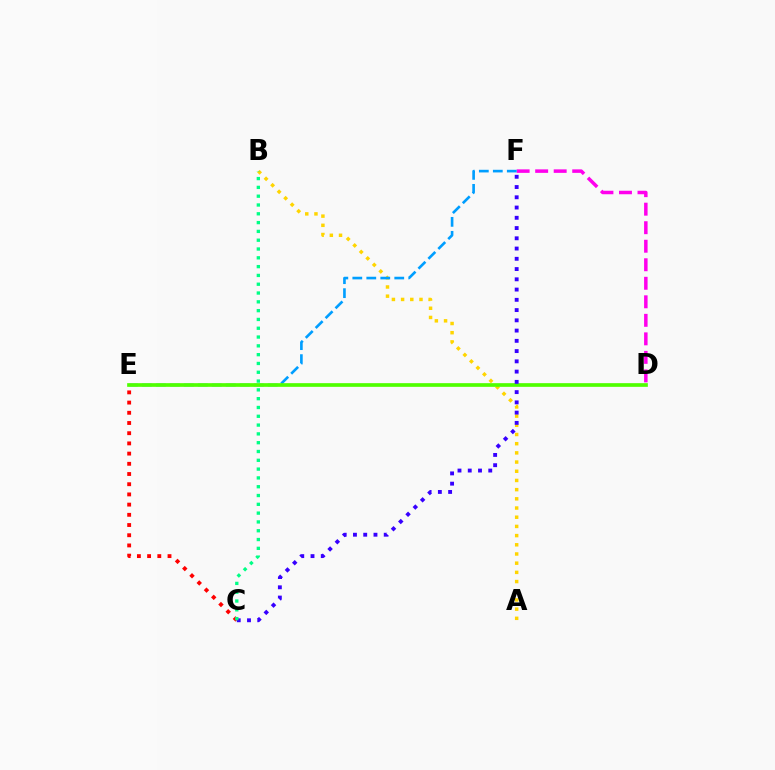{('A', 'B'): [{'color': '#ffd500', 'line_style': 'dotted', 'thickness': 2.5}], ('C', 'E'): [{'color': '#ff0000', 'line_style': 'dotted', 'thickness': 2.77}], ('D', 'F'): [{'color': '#ff00ed', 'line_style': 'dashed', 'thickness': 2.52}], ('E', 'F'): [{'color': '#009eff', 'line_style': 'dashed', 'thickness': 1.9}], ('D', 'E'): [{'color': '#4fff00', 'line_style': 'solid', 'thickness': 2.65}], ('C', 'F'): [{'color': '#3700ff', 'line_style': 'dotted', 'thickness': 2.79}], ('B', 'C'): [{'color': '#00ff86', 'line_style': 'dotted', 'thickness': 2.39}]}